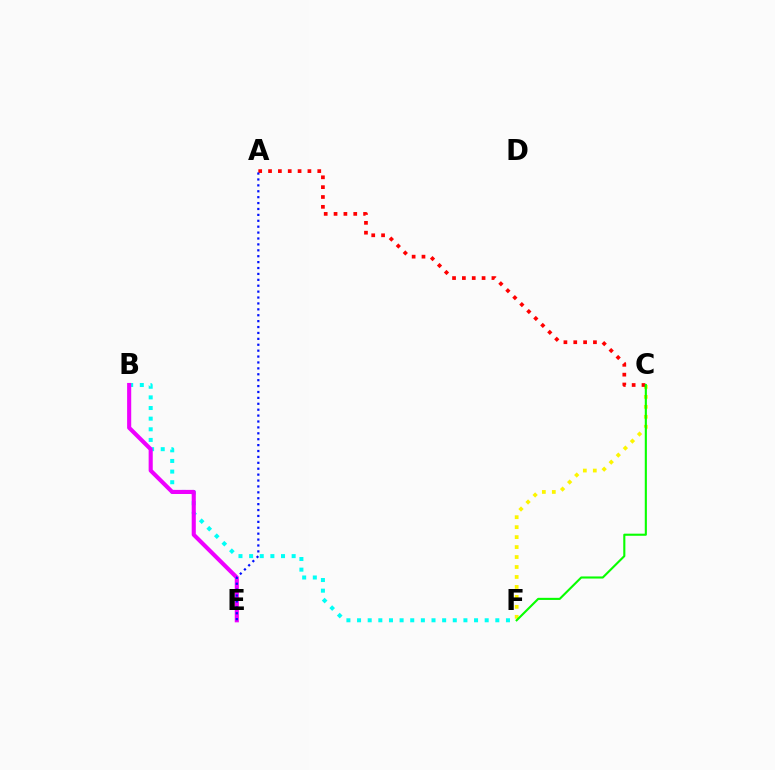{('B', 'F'): [{'color': '#00fff6', 'line_style': 'dotted', 'thickness': 2.89}], ('C', 'F'): [{'color': '#fcf500', 'line_style': 'dotted', 'thickness': 2.71}, {'color': '#08ff00', 'line_style': 'solid', 'thickness': 1.52}], ('B', 'E'): [{'color': '#ee00ff', 'line_style': 'solid', 'thickness': 2.96}], ('A', 'C'): [{'color': '#ff0000', 'line_style': 'dotted', 'thickness': 2.67}], ('A', 'E'): [{'color': '#0010ff', 'line_style': 'dotted', 'thickness': 1.6}]}